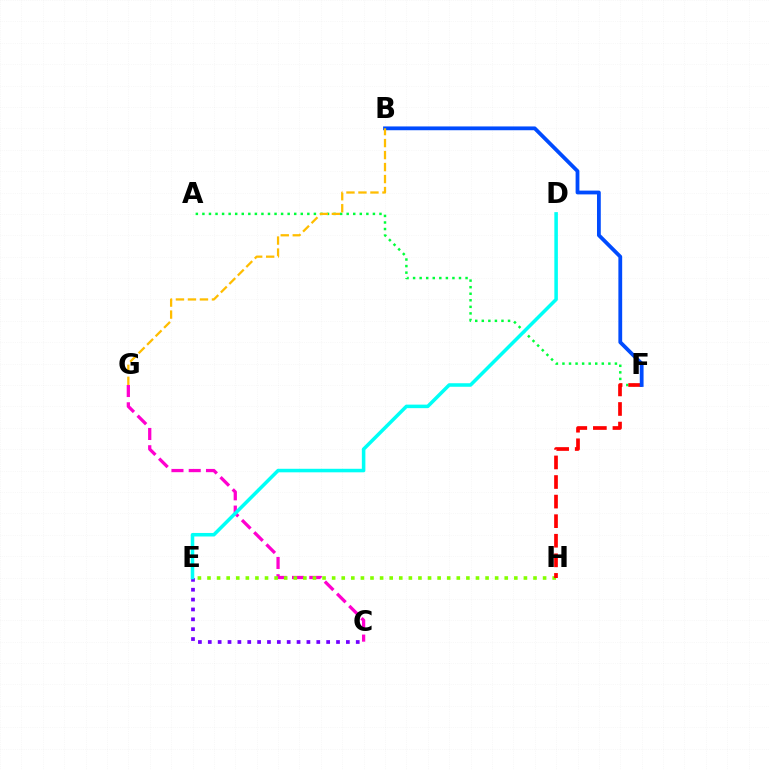{('C', 'G'): [{'color': '#ff00cf', 'line_style': 'dashed', 'thickness': 2.35}], ('A', 'F'): [{'color': '#00ff39', 'line_style': 'dotted', 'thickness': 1.78}], ('E', 'H'): [{'color': '#84ff00', 'line_style': 'dotted', 'thickness': 2.61}], ('F', 'H'): [{'color': '#ff0000', 'line_style': 'dashed', 'thickness': 2.66}], ('C', 'E'): [{'color': '#7200ff', 'line_style': 'dotted', 'thickness': 2.68}], ('B', 'F'): [{'color': '#004bff', 'line_style': 'solid', 'thickness': 2.73}], ('B', 'G'): [{'color': '#ffbd00', 'line_style': 'dashed', 'thickness': 1.63}], ('D', 'E'): [{'color': '#00fff6', 'line_style': 'solid', 'thickness': 2.54}]}